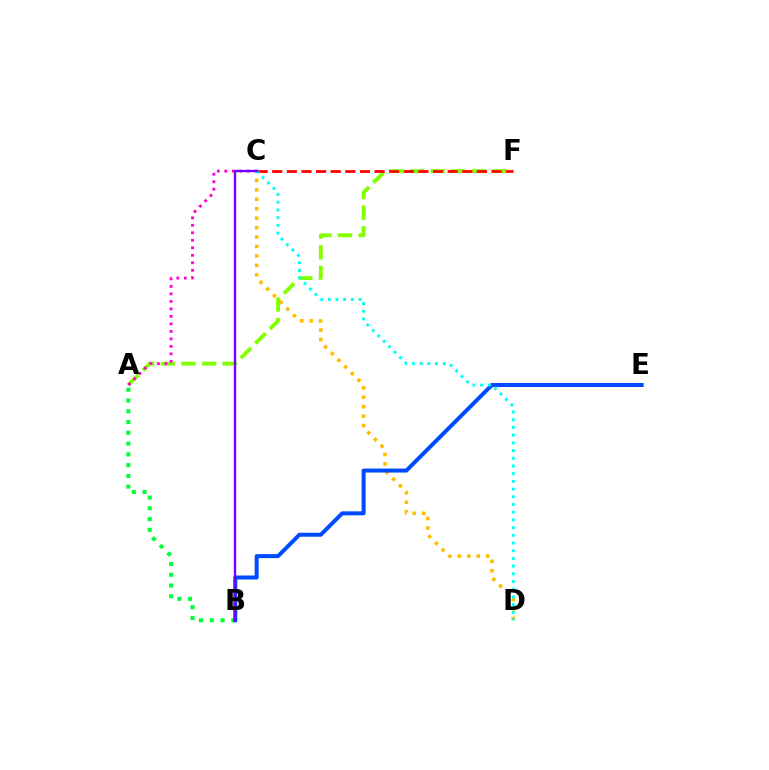{('A', 'F'): [{'color': '#84ff00', 'line_style': 'dashed', 'thickness': 2.8}], ('A', 'C'): [{'color': '#ff00cf', 'line_style': 'dotted', 'thickness': 2.04}], ('C', 'D'): [{'color': '#ffbd00', 'line_style': 'dotted', 'thickness': 2.56}, {'color': '#00fff6', 'line_style': 'dotted', 'thickness': 2.09}], ('A', 'B'): [{'color': '#00ff39', 'line_style': 'dotted', 'thickness': 2.92}], ('C', 'F'): [{'color': '#ff0000', 'line_style': 'dashed', 'thickness': 1.99}], ('B', 'E'): [{'color': '#004bff', 'line_style': 'solid', 'thickness': 2.88}], ('B', 'C'): [{'color': '#7200ff', 'line_style': 'solid', 'thickness': 1.69}]}